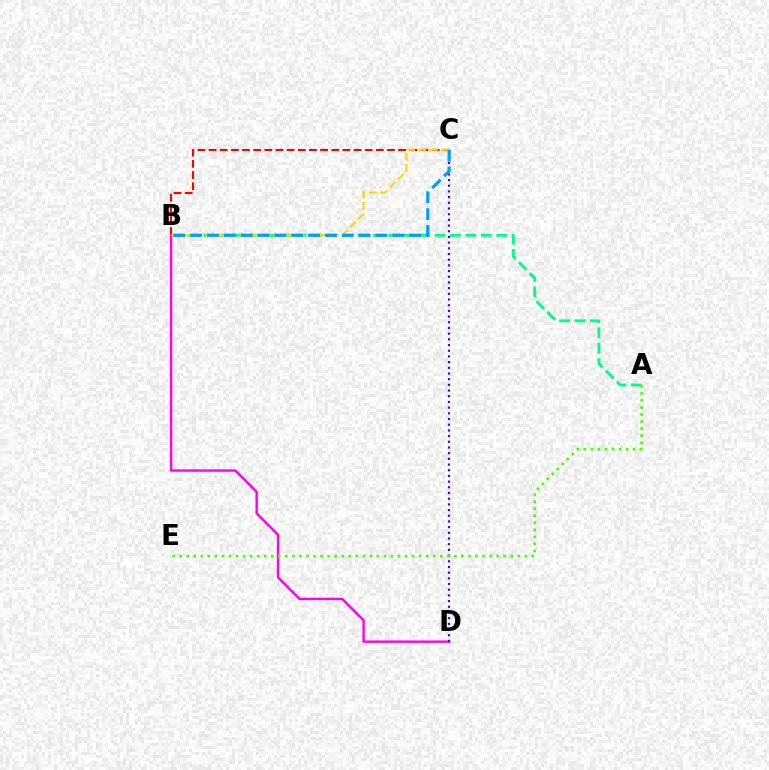{('B', 'D'): [{'color': '#ff00ed', 'line_style': 'solid', 'thickness': 1.73}], ('A', 'B'): [{'color': '#00ff86', 'line_style': 'dashed', 'thickness': 2.09}], ('C', 'D'): [{'color': '#3700ff', 'line_style': 'dotted', 'thickness': 1.55}], ('A', 'E'): [{'color': '#4fff00', 'line_style': 'dotted', 'thickness': 1.91}], ('B', 'C'): [{'color': '#ff0000', 'line_style': 'dashed', 'thickness': 1.51}, {'color': '#ffd500', 'line_style': 'dashed', 'thickness': 1.55}, {'color': '#009eff', 'line_style': 'dashed', 'thickness': 2.29}]}